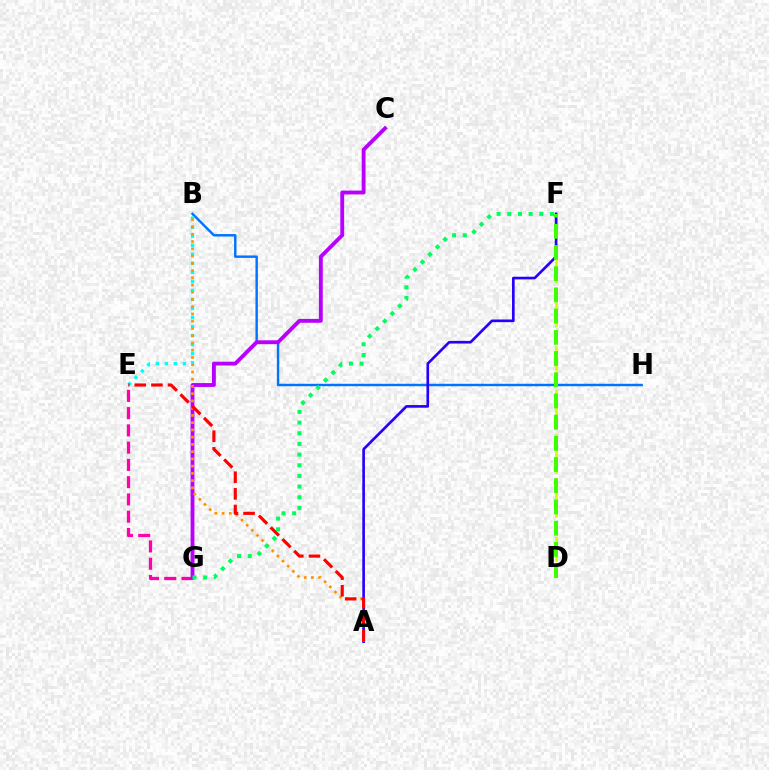{('D', 'F'): [{'color': '#d1ff00', 'line_style': 'dashed', 'thickness': 1.99}, {'color': '#3dff00', 'line_style': 'dashed', 'thickness': 2.88}], ('B', 'H'): [{'color': '#0074ff', 'line_style': 'solid', 'thickness': 1.75}], ('E', 'G'): [{'color': '#ff00ac', 'line_style': 'dashed', 'thickness': 2.34}], ('A', 'F'): [{'color': '#2500ff', 'line_style': 'solid', 'thickness': 1.91}], ('B', 'E'): [{'color': '#00fff6', 'line_style': 'dotted', 'thickness': 2.45}], ('C', 'G'): [{'color': '#b900ff', 'line_style': 'solid', 'thickness': 2.78}], ('A', 'B'): [{'color': '#ff9400', 'line_style': 'dotted', 'thickness': 1.97}], ('A', 'E'): [{'color': '#ff0000', 'line_style': 'dashed', 'thickness': 2.26}], ('F', 'G'): [{'color': '#00ff5c', 'line_style': 'dotted', 'thickness': 2.9}]}